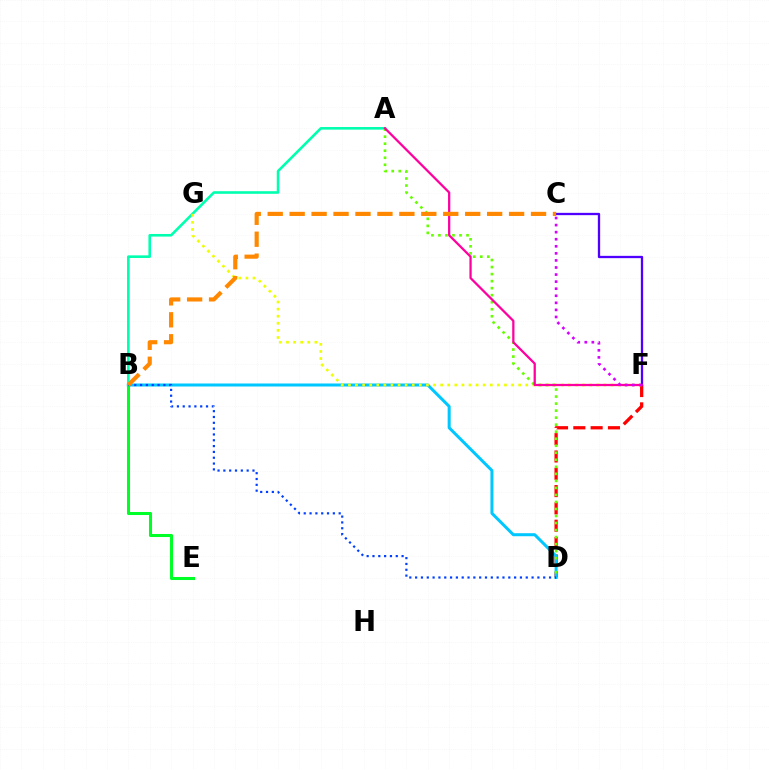{('D', 'F'): [{'color': '#ff0000', 'line_style': 'dashed', 'thickness': 2.35}], ('A', 'B'): [{'color': '#00ffaf', 'line_style': 'solid', 'thickness': 1.88}], ('B', 'D'): [{'color': '#00c7ff', 'line_style': 'solid', 'thickness': 2.17}, {'color': '#003fff', 'line_style': 'dotted', 'thickness': 1.58}], ('B', 'E'): [{'color': '#00ff27', 'line_style': 'solid', 'thickness': 2.19}], ('F', 'G'): [{'color': '#eeff00', 'line_style': 'dotted', 'thickness': 1.93}], ('C', 'F'): [{'color': '#4f00ff', 'line_style': 'solid', 'thickness': 1.66}, {'color': '#d600ff', 'line_style': 'dotted', 'thickness': 1.92}], ('A', 'D'): [{'color': '#66ff00', 'line_style': 'dotted', 'thickness': 1.91}], ('A', 'F'): [{'color': '#ff00a0', 'line_style': 'solid', 'thickness': 1.63}], ('B', 'C'): [{'color': '#ff8800', 'line_style': 'dashed', 'thickness': 2.98}]}